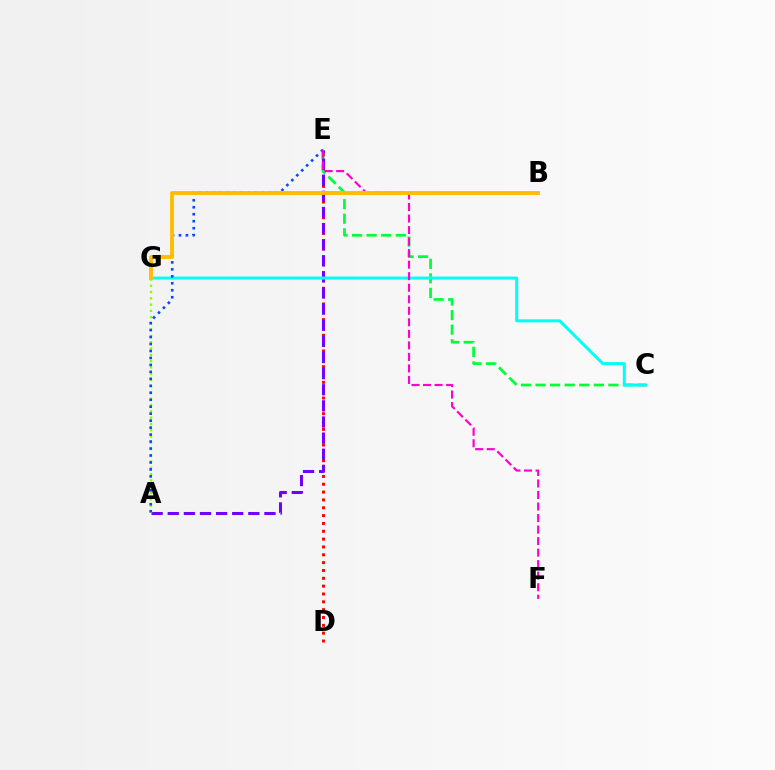{('D', 'E'): [{'color': '#ff0000', 'line_style': 'dotted', 'thickness': 2.13}], ('C', 'E'): [{'color': '#00ff39', 'line_style': 'dashed', 'thickness': 1.98}], ('A', 'E'): [{'color': '#7200ff', 'line_style': 'dashed', 'thickness': 2.19}, {'color': '#004bff', 'line_style': 'dotted', 'thickness': 1.89}], ('C', 'G'): [{'color': '#00fff6', 'line_style': 'solid', 'thickness': 2.17}], ('A', 'G'): [{'color': '#84ff00', 'line_style': 'dotted', 'thickness': 1.71}], ('E', 'F'): [{'color': '#ff00cf', 'line_style': 'dashed', 'thickness': 1.57}], ('B', 'G'): [{'color': '#ffbd00', 'line_style': 'solid', 'thickness': 2.79}]}